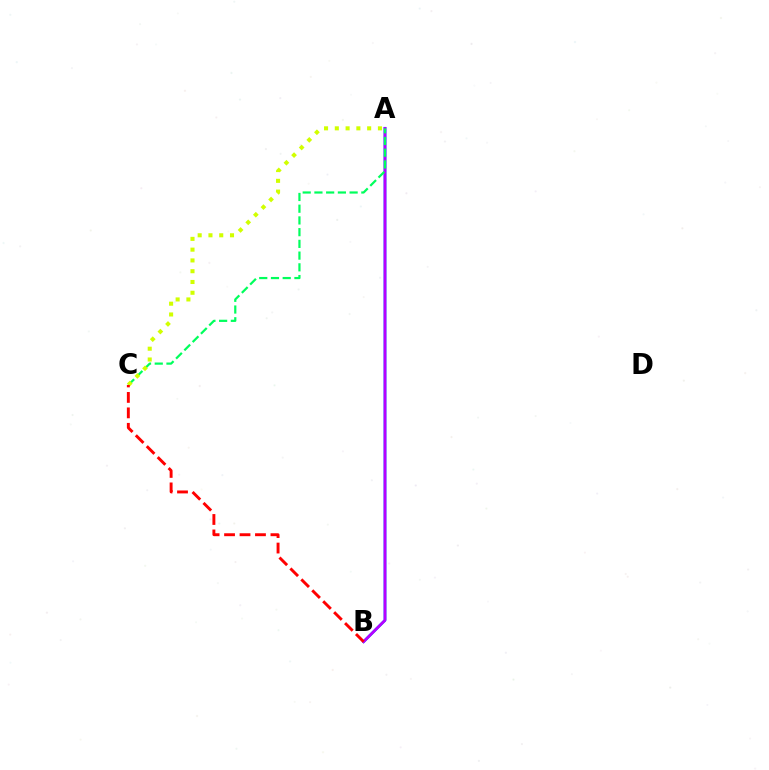{('A', 'B'): [{'color': '#0074ff', 'line_style': 'solid', 'thickness': 2.01}, {'color': '#b900ff', 'line_style': 'solid', 'thickness': 1.91}], ('A', 'C'): [{'color': '#00ff5c', 'line_style': 'dashed', 'thickness': 1.59}, {'color': '#d1ff00', 'line_style': 'dotted', 'thickness': 2.93}], ('B', 'C'): [{'color': '#ff0000', 'line_style': 'dashed', 'thickness': 2.1}]}